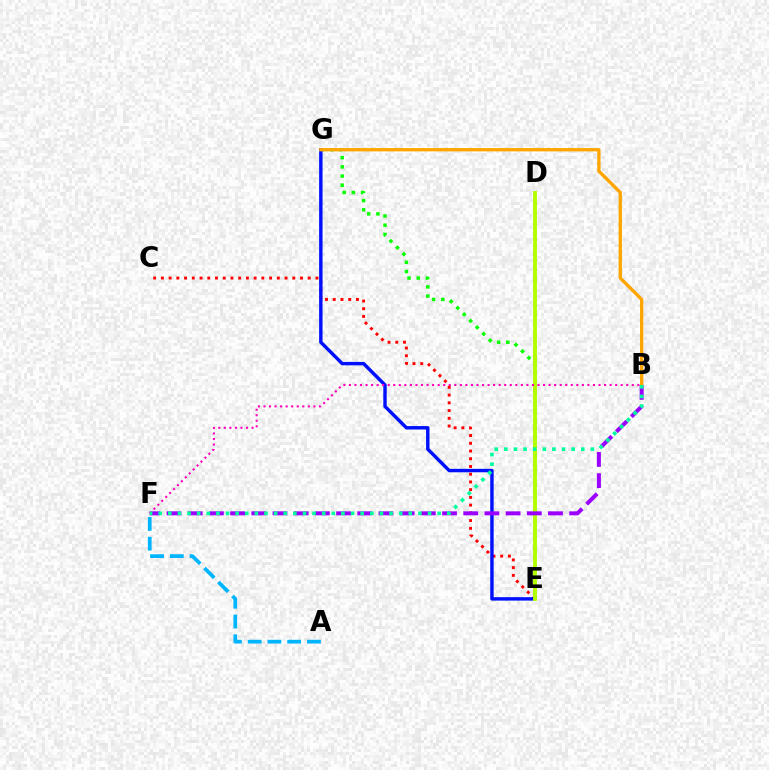{('E', 'G'): [{'color': '#08ff00', 'line_style': 'dotted', 'thickness': 2.5}, {'color': '#0010ff', 'line_style': 'solid', 'thickness': 2.47}], ('C', 'E'): [{'color': '#ff0000', 'line_style': 'dotted', 'thickness': 2.1}], ('B', 'G'): [{'color': '#ffa500', 'line_style': 'solid', 'thickness': 2.38}], ('D', 'E'): [{'color': '#b3ff00', 'line_style': 'solid', 'thickness': 2.81}], ('B', 'F'): [{'color': '#ff00bd', 'line_style': 'dotted', 'thickness': 1.51}, {'color': '#9b00ff', 'line_style': 'dashed', 'thickness': 2.88}, {'color': '#00ff9d', 'line_style': 'dotted', 'thickness': 2.61}], ('A', 'F'): [{'color': '#00b5ff', 'line_style': 'dashed', 'thickness': 2.68}]}